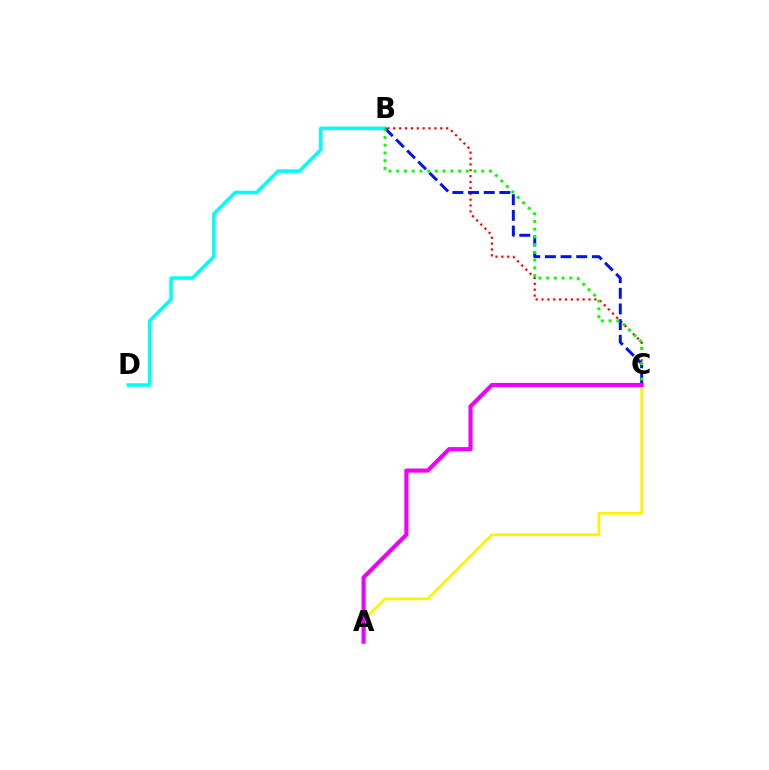{('B', 'D'): [{'color': '#00fff6', 'line_style': 'solid', 'thickness': 2.57}], ('B', 'C'): [{'color': '#ff0000', 'line_style': 'dotted', 'thickness': 1.59}, {'color': '#0010ff', 'line_style': 'dashed', 'thickness': 2.13}, {'color': '#08ff00', 'line_style': 'dotted', 'thickness': 2.1}], ('A', 'C'): [{'color': '#fcf500', 'line_style': 'solid', 'thickness': 1.96}, {'color': '#ee00ff', 'line_style': 'solid', 'thickness': 2.98}]}